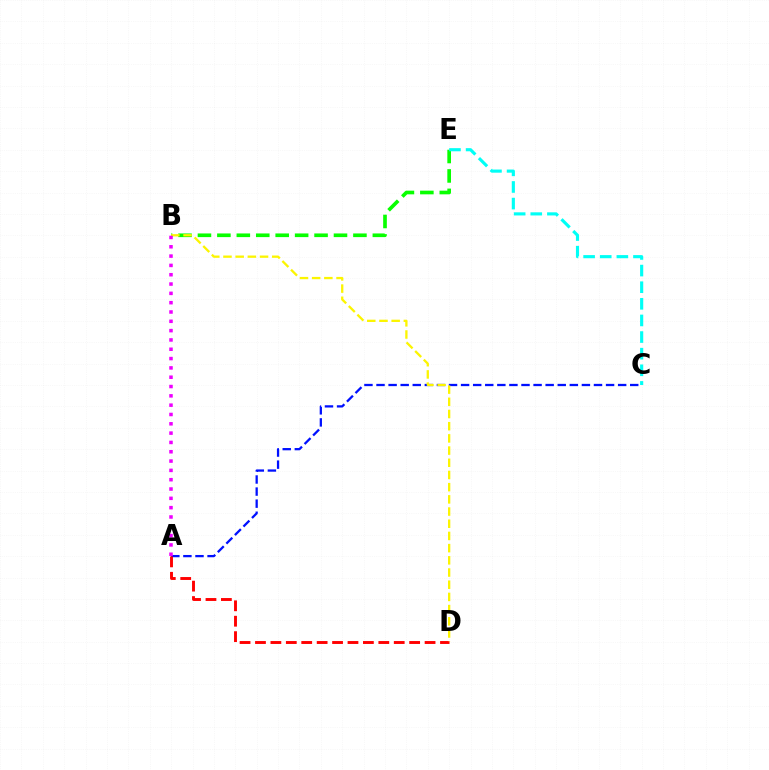{('A', 'C'): [{'color': '#0010ff', 'line_style': 'dashed', 'thickness': 1.64}], ('A', 'D'): [{'color': '#ff0000', 'line_style': 'dashed', 'thickness': 2.09}], ('B', 'E'): [{'color': '#08ff00', 'line_style': 'dashed', 'thickness': 2.64}], ('B', 'D'): [{'color': '#fcf500', 'line_style': 'dashed', 'thickness': 1.66}], ('C', 'E'): [{'color': '#00fff6', 'line_style': 'dashed', 'thickness': 2.26}], ('A', 'B'): [{'color': '#ee00ff', 'line_style': 'dotted', 'thickness': 2.53}]}